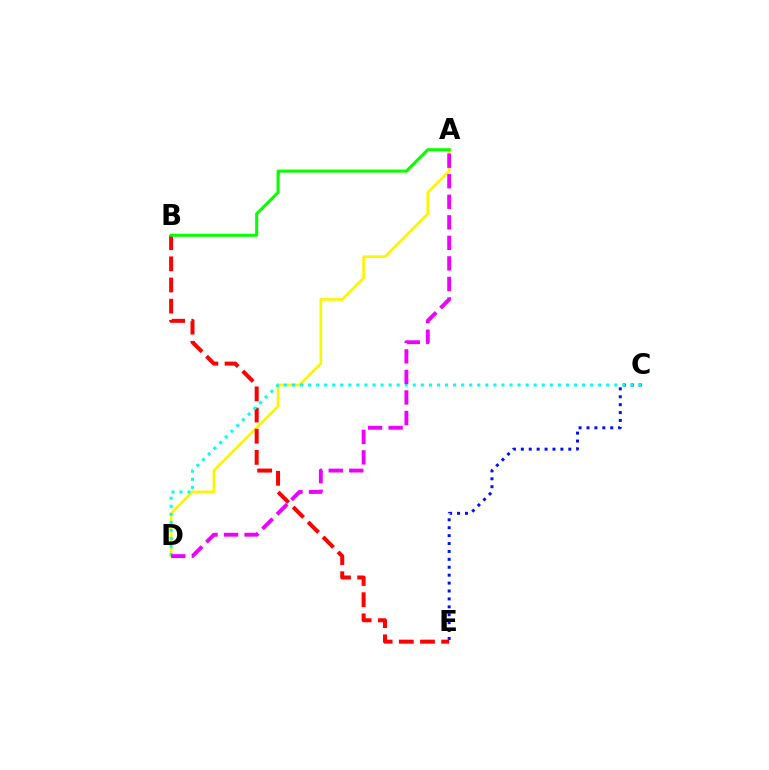{('C', 'E'): [{'color': '#0010ff', 'line_style': 'dotted', 'thickness': 2.15}], ('A', 'D'): [{'color': '#fcf500', 'line_style': 'solid', 'thickness': 1.92}, {'color': '#ee00ff', 'line_style': 'dashed', 'thickness': 2.79}], ('B', 'E'): [{'color': '#ff0000', 'line_style': 'dashed', 'thickness': 2.88}], ('C', 'D'): [{'color': '#00fff6', 'line_style': 'dotted', 'thickness': 2.19}], ('A', 'B'): [{'color': '#08ff00', 'line_style': 'solid', 'thickness': 2.19}]}